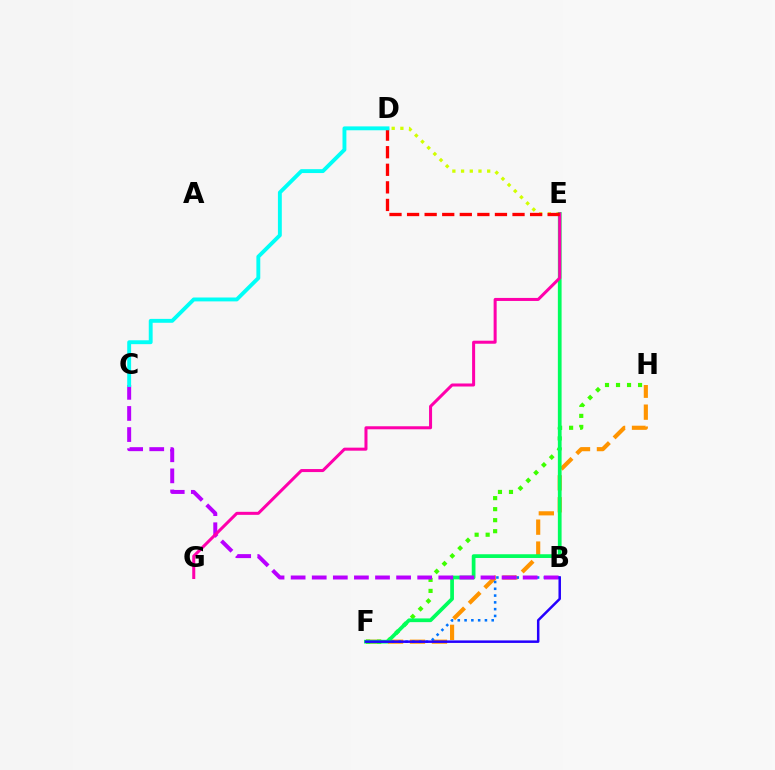{('F', 'H'): [{'color': '#ff9400', 'line_style': 'dashed', 'thickness': 2.98}, {'color': '#3dff00', 'line_style': 'dotted', 'thickness': 2.99}], ('D', 'E'): [{'color': '#d1ff00', 'line_style': 'dotted', 'thickness': 2.36}, {'color': '#ff0000', 'line_style': 'dashed', 'thickness': 2.39}], ('B', 'F'): [{'color': '#0074ff', 'line_style': 'dotted', 'thickness': 1.84}, {'color': '#2500ff', 'line_style': 'solid', 'thickness': 1.8}], ('E', 'F'): [{'color': '#00ff5c', 'line_style': 'solid', 'thickness': 2.69}], ('B', 'C'): [{'color': '#b900ff', 'line_style': 'dashed', 'thickness': 2.87}], ('E', 'G'): [{'color': '#ff00ac', 'line_style': 'solid', 'thickness': 2.18}], ('C', 'D'): [{'color': '#00fff6', 'line_style': 'solid', 'thickness': 2.8}]}